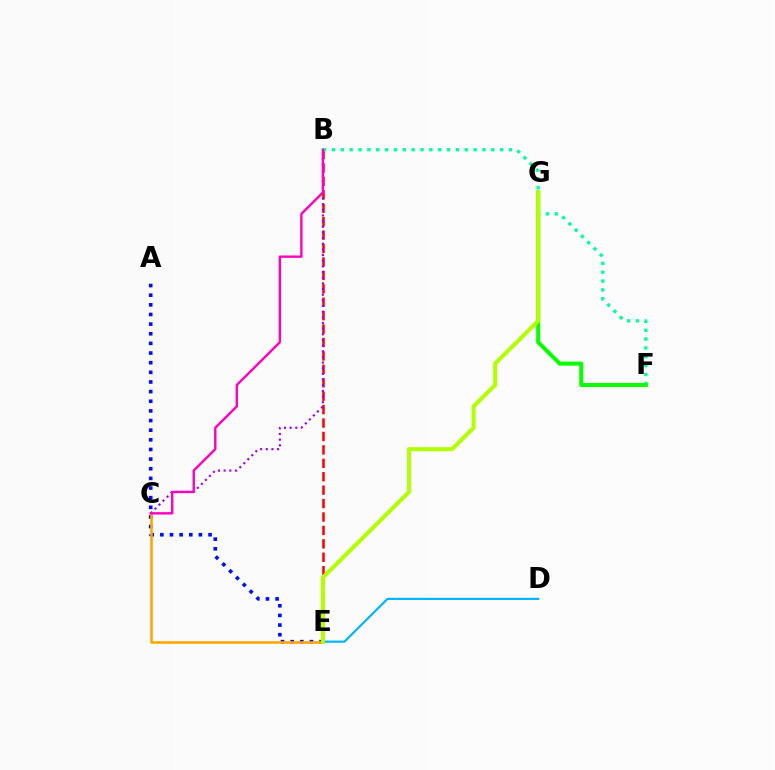{('A', 'E'): [{'color': '#0010ff', 'line_style': 'dotted', 'thickness': 2.62}], ('B', 'E'): [{'color': '#ff0000', 'line_style': 'dashed', 'thickness': 1.82}], ('B', 'C'): [{'color': '#9b00ff', 'line_style': 'dotted', 'thickness': 1.54}, {'color': '#ff00bd', 'line_style': 'solid', 'thickness': 1.72}], ('B', 'F'): [{'color': '#00ff9d', 'line_style': 'dotted', 'thickness': 2.4}], ('C', 'E'): [{'color': '#ffa500', 'line_style': 'solid', 'thickness': 1.83}], ('F', 'G'): [{'color': '#08ff00', 'line_style': 'solid', 'thickness': 2.91}], ('D', 'E'): [{'color': '#00b5ff', 'line_style': 'solid', 'thickness': 1.57}], ('E', 'G'): [{'color': '#b3ff00', 'line_style': 'solid', 'thickness': 2.93}]}